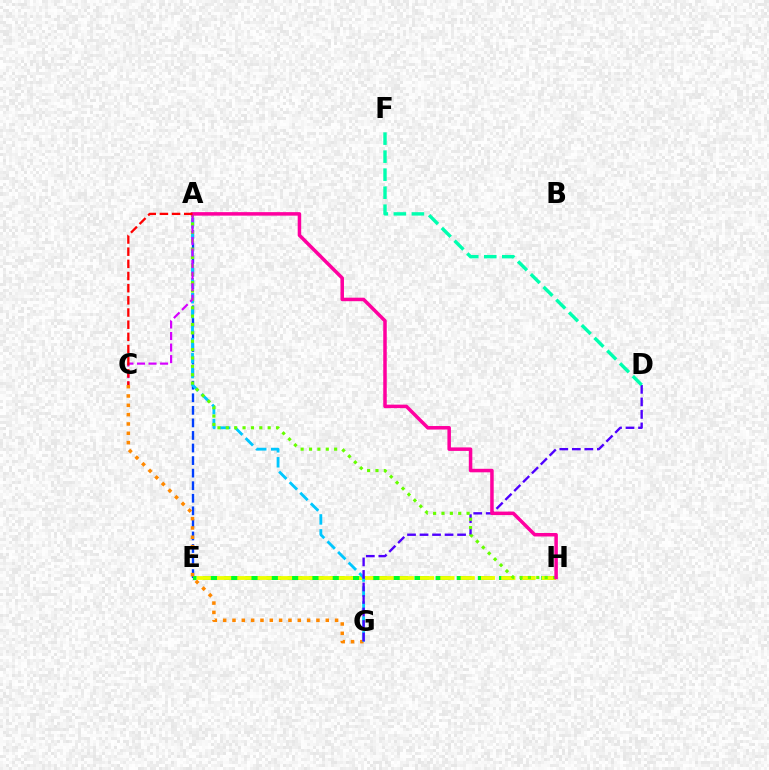{('A', 'E'): [{'color': '#003fff', 'line_style': 'dashed', 'thickness': 1.71}], ('E', 'H'): [{'color': '#00ff27', 'line_style': 'dashed', 'thickness': 2.87}, {'color': '#eeff00', 'line_style': 'dashed', 'thickness': 2.76}], ('C', 'G'): [{'color': '#ff8800', 'line_style': 'dotted', 'thickness': 2.53}], ('A', 'G'): [{'color': '#00c7ff', 'line_style': 'dashed', 'thickness': 2.03}], ('D', 'G'): [{'color': '#4f00ff', 'line_style': 'dashed', 'thickness': 1.7}], ('A', 'H'): [{'color': '#66ff00', 'line_style': 'dotted', 'thickness': 2.27}, {'color': '#ff00a0', 'line_style': 'solid', 'thickness': 2.52}], ('D', 'F'): [{'color': '#00ffaf', 'line_style': 'dashed', 'thickness': 2.45}], ('A', 'C'): [{'color': '#d600ff', 'line_style': 'dashed', 'thickness': 1.57}, {'color': '#ff0000', 'line_style': 'dashed', 'thickness': 1.65}]}